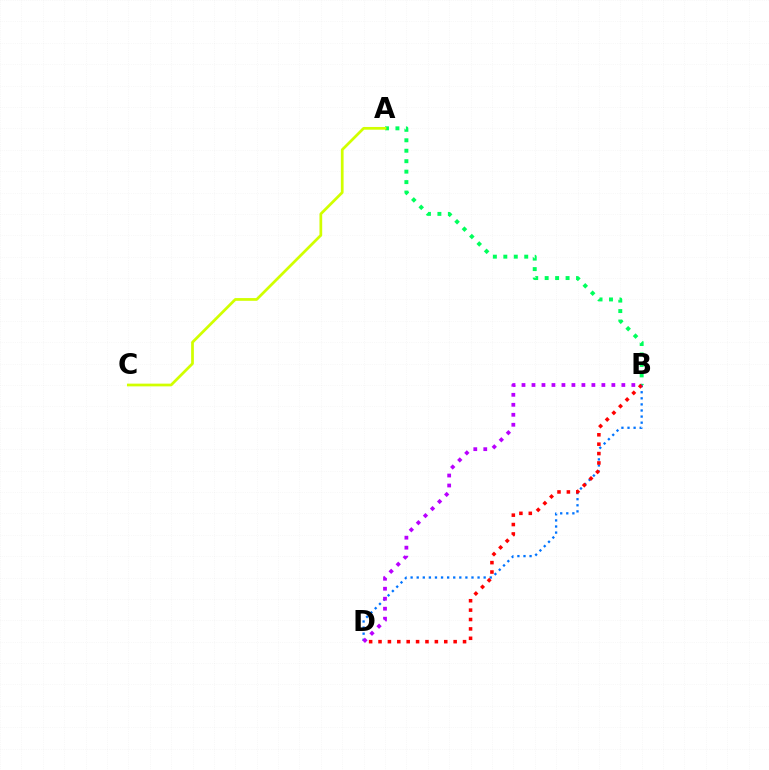{('B', 'D'): [{'color': '#0074ff', 'line_style': 'dotted', 'thickness': 1.65}, {'color': '#ff0000', 'line_style': 'dotted', 'thickness': 2.55}, {'color': '#b900ff', 'line_style': 'dotted', 'thickness': 2.71}], ('A', 'B'): [{'color': '#00ff5c', 'line_style': 'dotted', 'thickness': 2.84}], ('A', 'C'): [{'color': '#d1ff00', 'line_style': 'solid', 'thickness': 1.97}]}